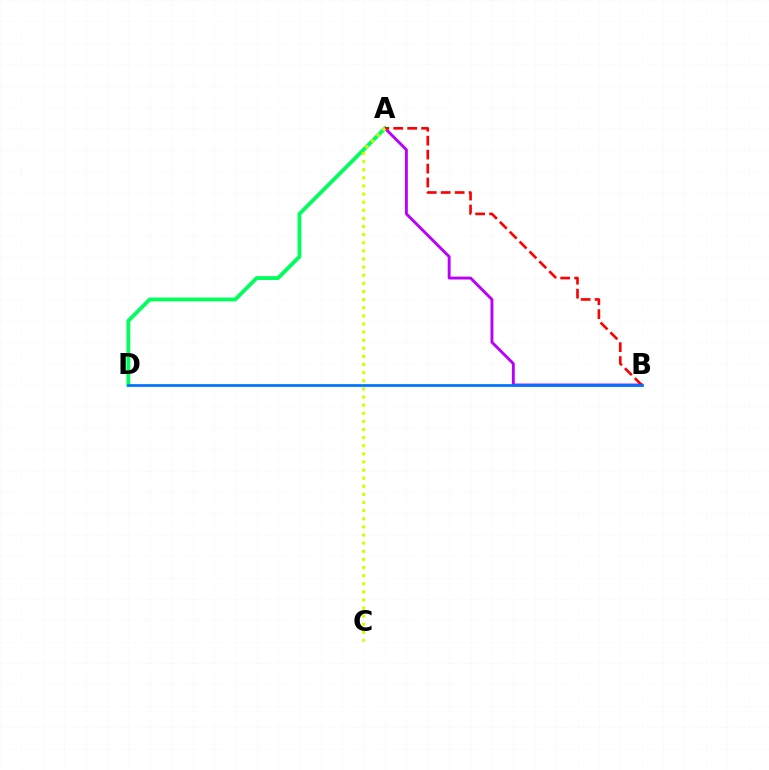{('A', 'B'): [{'color': '#b900ff', 'line_style': 'solid', 'thickness': 2.08}, {'color': '#ff0000', 'line_style': 'dashed', 'thickness': 1.9}], ('A', 'D'): [{'color': '#00ff5c', 'line_style': 'solid', 'thickness': 2.75}], ('B', 'D'): [{'color': '#0074ff', 'line_style': 'solid', 'thickness': 1.97}], ('A', 'C'): [{'color': '#d1ff00', 'line_style': 'dotted', 'thickness': 2.21}]}